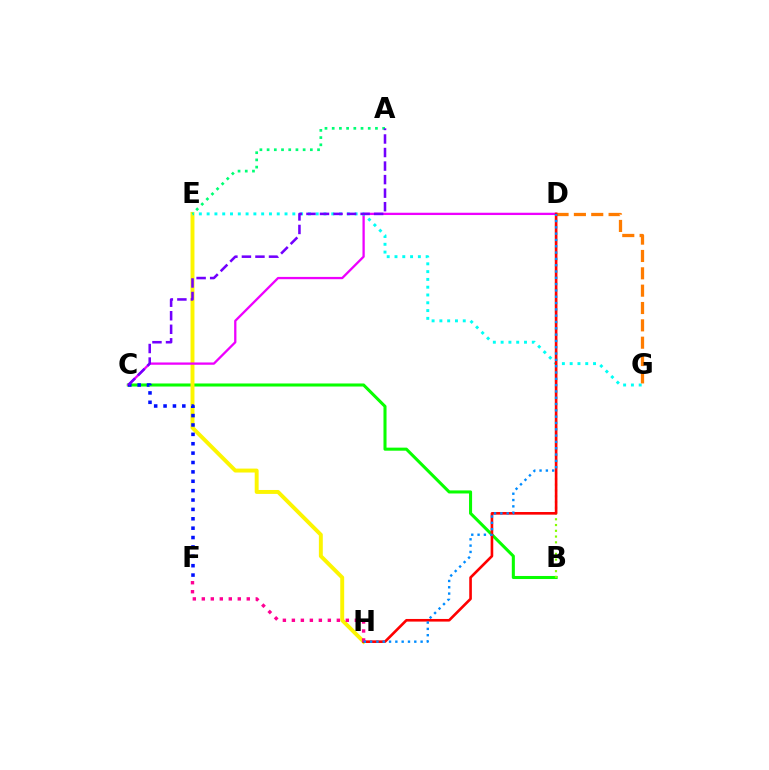{('B', 'C'): [{'color': '#08ff00', 'line_style': 'solid', 'thickness': 2.2}], ('E', 'H'): [{'color': '#fcf500', 'line_style': 'solid', 'thickness': 2.82}], ('C', 'D'): [{'color': '#ee00ff', 'line_style': 'solid', 'thickness': 1.65}], ('E', 'G'): [{'color': '#00fff6', 'line_style': 'dotted', 'thickness': 2.12}], ('B', 'D'): [{'color': '#84ff00', 'line_style': 'dotted', 'thickness': 1.57}], ('D', 'G'): [{'color': '#ff7c00', 'line_style': 'dashed', 'thickness': 2.36}], ('C', 'F'): [{'color': '#0010ff', 'line_style': 'dotted', 'thickness': 2.55}], ('D', 'H'): [{'color': '#ff0000', 'line_style': 'solid', 'thickness': 1.89}, {'color': '#008cff', 'line_style': 'dotted', 'thickness': 1.71}], ('A', 'E'): [{'color': '#00ff74', 'line_style': 'dotted', 'thickness': 1.96}], ('F', 'H'): [{'color': '#ff0094', 'line_style': 'dotted', 'thickness': 2.44}], ('A', 'C'): [{'color': '#7200ff', 'line_style': 'dashed', 'thickness': 1.84}]}